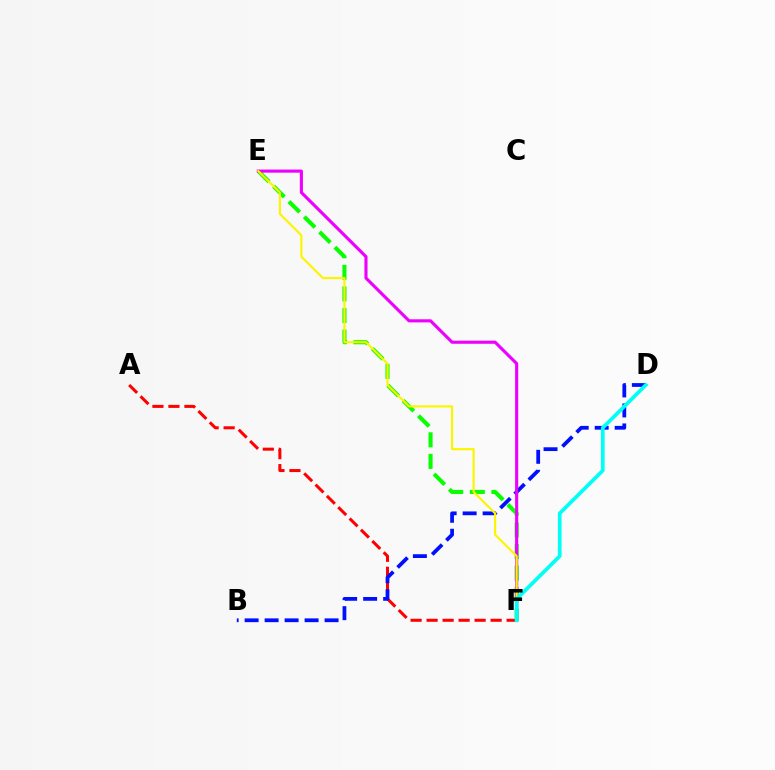{('A', 'F'): [{'color': '#ff0000', 'line_style': 'dashed', 'thickness': 2.17}], ('B', 'D'): [{'color': '#0010ff', 'line_style': 'dashed', 'thickness': 2.72}], ('E', 'F'): [{'color': '#08ff00', 'line_style': 'dashed', 'thickness': 2.93}, {'color': '#ee00ff', 'line_style': 'solid', 'thickness': 2.24}, {'color': '#fcf500', 'line_style': 'solid', 'thickness': 1.55}], ('D', 'F'): [{'color': '#00fff6', 'line_style': 'solid', 'thickness': 2.68}]}